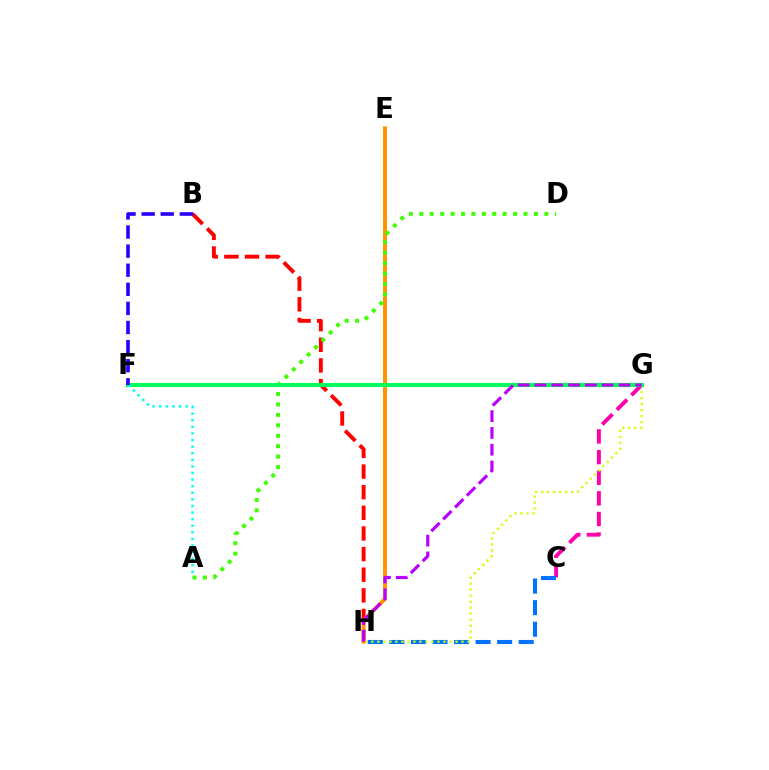{('C', 'G'): [{'color': '#ff00ac', 'line_style': 'dashed', 'thickness': 2.8}], ('B', 'H'): [{'color': '#ff0000', 'line_style': 'dashed', 'thickness': 2.8}], ('C', 'H'): [{'color': '#0074ff', 'line_style': 'dashed', 'thickness': 2.93}], ('E', 'H'): [{'color': '#ff9400', 'line_style': 'solid', 'thickness': 2.83}], ('A', 'D'): [{'color': '#3dff00', 'line_style': 'dotted', 'thickness': 2.83}], ('G', 'H'): [{'color': '#d1ff00', 'line_style': 'dotted', 'thickness': 1.63}, {'color': '#b900ff', 'line_style': 'dashed', 'thickness': 2.28}], ('F', 'G'): [{'color': '#00ff5c', 'line_style': 'solid', 'thickness': 2.93}], ('A', 'F'): [{'color': '#00fff6', 'line_style': 'dotted', 'thickness': 1.79}], ('B', 'F'): [{'color': '#2500ff', 'line_style': 'dashed', 'thickness': 2.59}]}